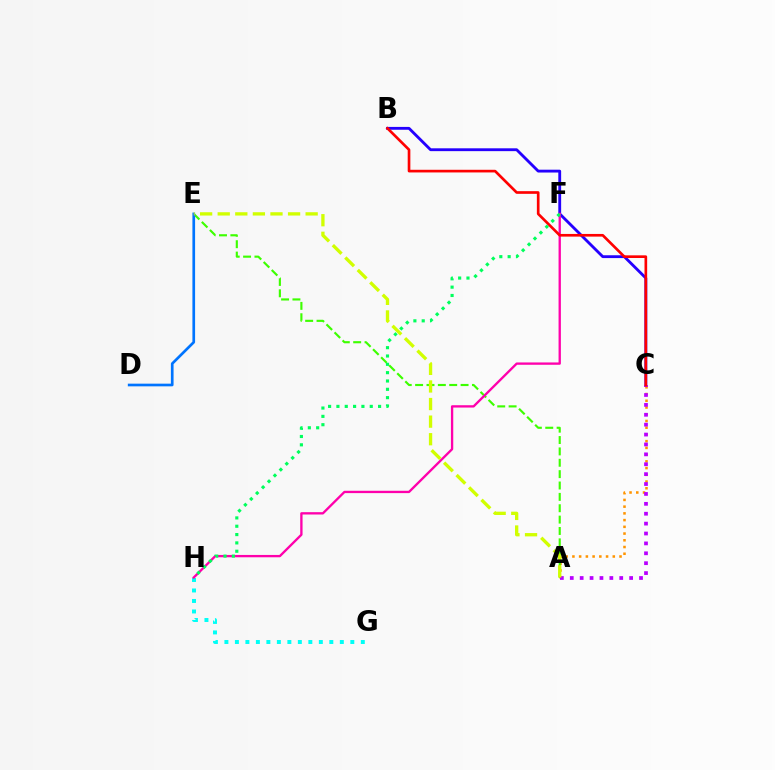{('A', 'C'): [{'color': '#ff9400', 'line_style': 'dotted', 'thickness': 1.83}, {'color': '#b900ff', 'line_style': 'dotted', 'thickness': 2.69}], ('B', 'C'): [{'color': '#2500ff', 'line_style': 'solid', 'thickness': 2.04}, {'color': '#ff0000', 'line_style': 'solid', 'thickness': 1.92}], ('A', 'E'): [{'color': '#3dff00', 'line_style': 'dashed', 'thickness': 1.54}, {'color': '#d1ff00', 'line_style': 'dashed', 'thickness': 2.39}], ('D', 'E'): [{'color': '#0074ff', 'line_style': 'solid', 'thickness': 1.93}], ('G', 'H'): [{'color': '#00fff6', 'line_style': 'dotted', 'thickness': 2.85}], ('F', 'H'): [{'color': '#ff00ac', 'line_style': 'solid', 'thickness': 1.68}, {'color': '#00ff5c', 'line_style': 'dotted', 'thickness': 2.26}]}